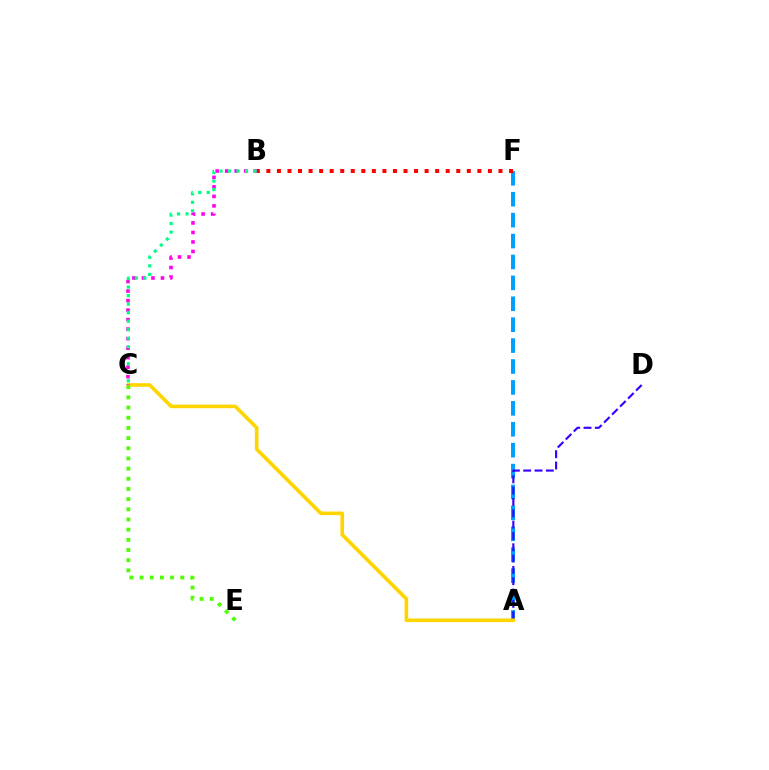{('A', 'F'): [{'color': '#009eff', 'line_style': 'dashed', 'thickness': 2.84}], ('A', 'D'): [{'color': '#3700ff', 'line_style': 'dashed', 'thickness': 1.54}], ('A', 'C'): [{'color': '#ffd500', 'line_style': 'solid', 'thickness': 2.61}], ('B', 'C'): [{'color': '#ff00ed', 'line_style': 'dotted', 'thickness': 2.58}, {'color': '#00ff86', 'line_style': 'dotted', 'thickness': 2.32}], ('B', 'F'): [{'color': '#ff0000', 'line_style': 'dotted', 'thickness': 2.87}], ('C', 'E'): [{'color': '#4fff00', 'line_style': 'dotted', 'thickness': 2.76}]}